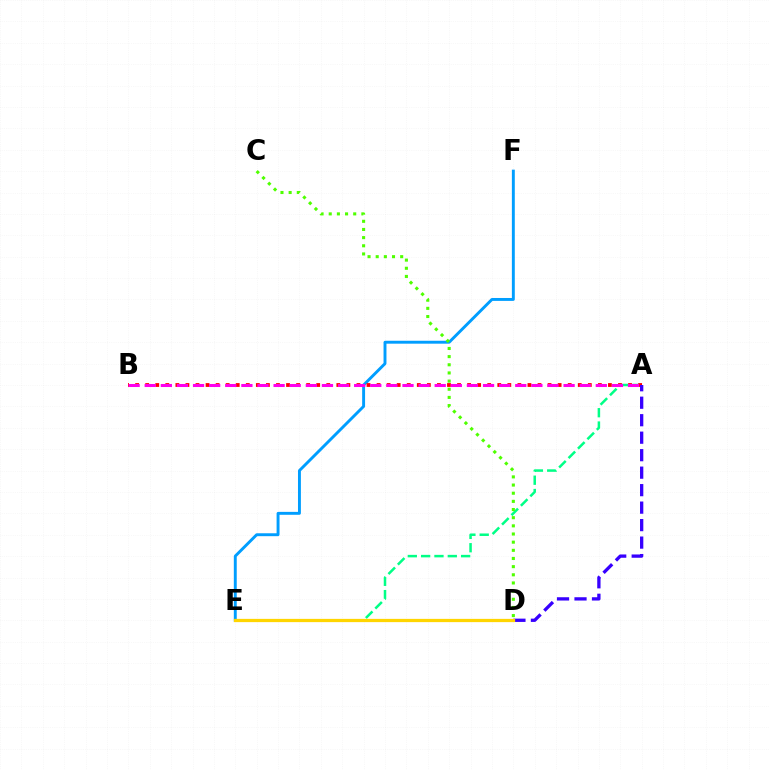{('A', 'E'): [{'color': '#00ff86', 'line_style': 'dashed', 'thickness': 1.81}], ('E', 'F'): [{'color': '#009eff', 'line_style': 'solid', 'thickness': 2.1}], ('A', 'B'): [{'color': '#ff0000', 'line_style': 'dotted', 'thickness': 2.73}, {'color': '#ff00ed', 'line_style': 'dashed', 'thickness': 2.19}], ('A', 'D'): [{'color': '#3700ff', 'line_style': 'dashed', 'thickness': 2.38}], ('C', 'D'): [{'color': '#4fff00', 'line_style': 'dotted', 'thickness': 2.22}], ('D', 'E'): [{'color': '#ffd500', 'line_style': 'solid', 'thickness': 2.34}]}